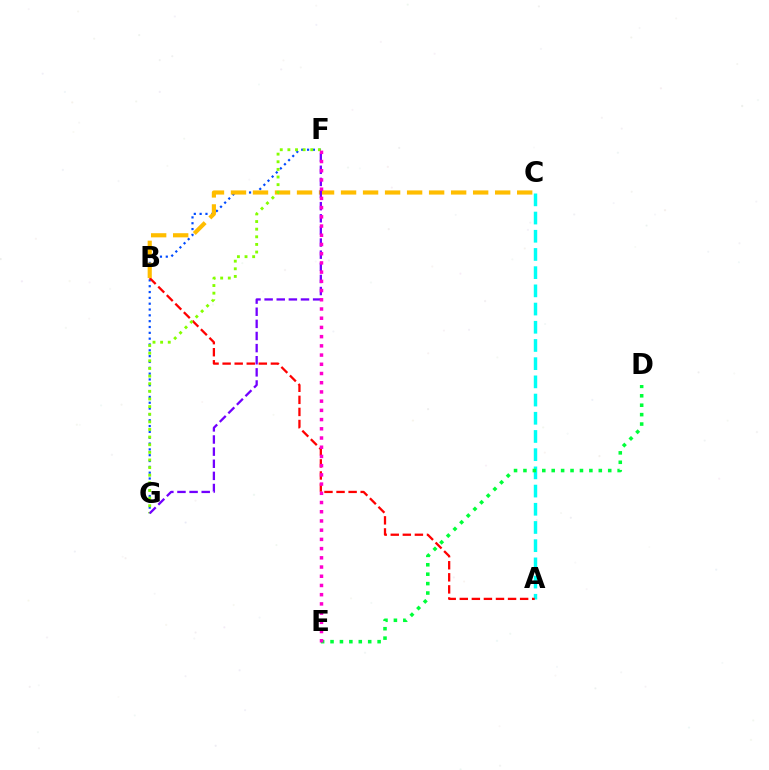{('A', 'C'): [{'color': '#00fff6', 'line_style': 'dashed', 'thickness': 2.47}], ('F', 'G'): [{'color': '#004bff', 'line_style': 'dotted', 'thickness': 1.58}, {'color': '#84ff00', 'line_style': 'dotted', 'thickness': 2.07}, {'color': '#7200ff', 'line_style': 'dashed', 'thickness': 1.65}], ('D', 'E'): [{'color': '#00ff39', 'line_style': 'dotted', 'thickness': 2.56}], ('A', 'B'): [{'color': '#ff0000', 'line_style': 'dashed', 'thickness': 1.64}], ('B', 'C'): [{'color': '#ffbd00', 'line_style': 'dashed', 'thickness': 2.99}], ('E', 'F'): [{'color': '#ff00cf', 'line_style': 'dotted', 'thickness': 2.5}]}